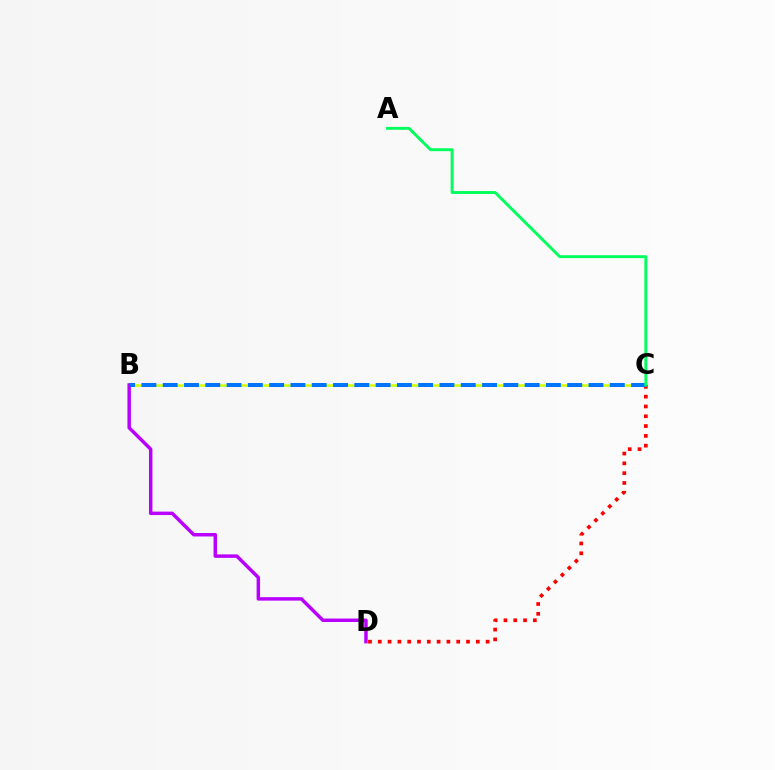{('B', 'C'): [{'color': '#d1ff00', 'line_style': 'solid', 'thickness': 1.83}, {'color': '#0074ff', 'line_style': 'dashed', 'thickness': 2.89}], ('C', 'D'): [{'color': '#ff0000', 'line_style': 'dotted', 'thickness': 2.66}], ('B', 'D'): [{'color': '#b900ff', 'line_style': 'solid', 'thickness': 2.49}], ('A', 'C'): [{'color': '#00ff5c', 'line_style': 'solid', 'thickness': 2.09}]}